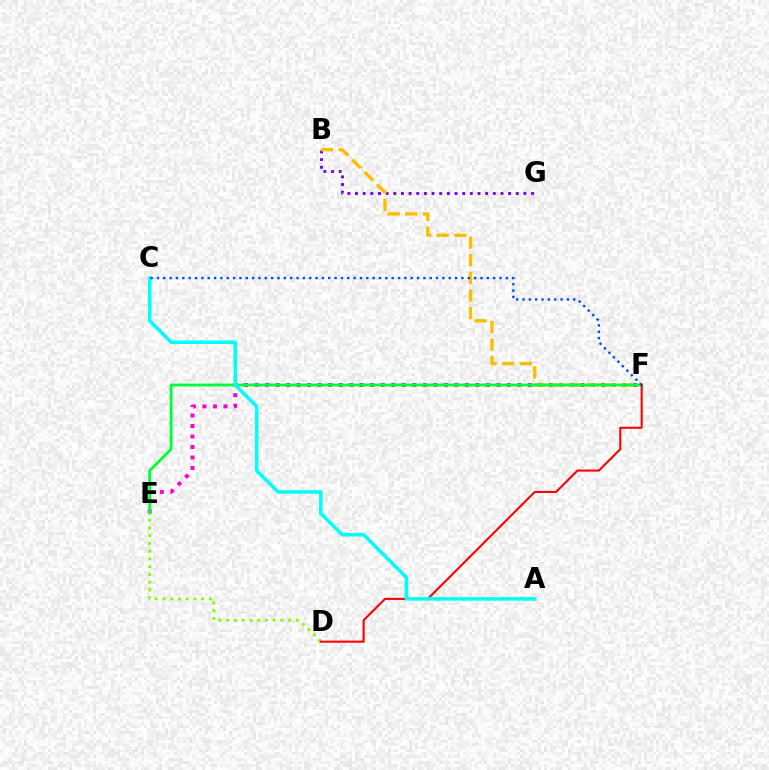{('E', 'F'): [{'color': '#ff00cf', 'line_style': 'dotted', 'thickness': 2.86}, {'color': '#00ff39', 'line_style': 'solid', 'thickness': 2.05}], ('B', 'G'): [{'color': '#7200ff', 'line_style': 'dotted', 'thickness': 2.08}], ('B', 'F'): [{'color': '#ffbd00', 'line_style': 'dashed', 'thickness': 2.39}], ('D', 'E'): [{'color': '#84ff00', 'line_style': 'dotted', 'thickness': 2.1}], ('D', 'F'): [{'color': '#ff0000', 'line_style': 'solid', 'thickness': 1.51}], ('A', 'C'): [{'color': '#00fff6', 'line_style': 'solid', 'thickness': 2.56}], ('C', 'F'): [{'color': '#004bff', 'line_style': 'dotted', 'thickness': 1.72}]}